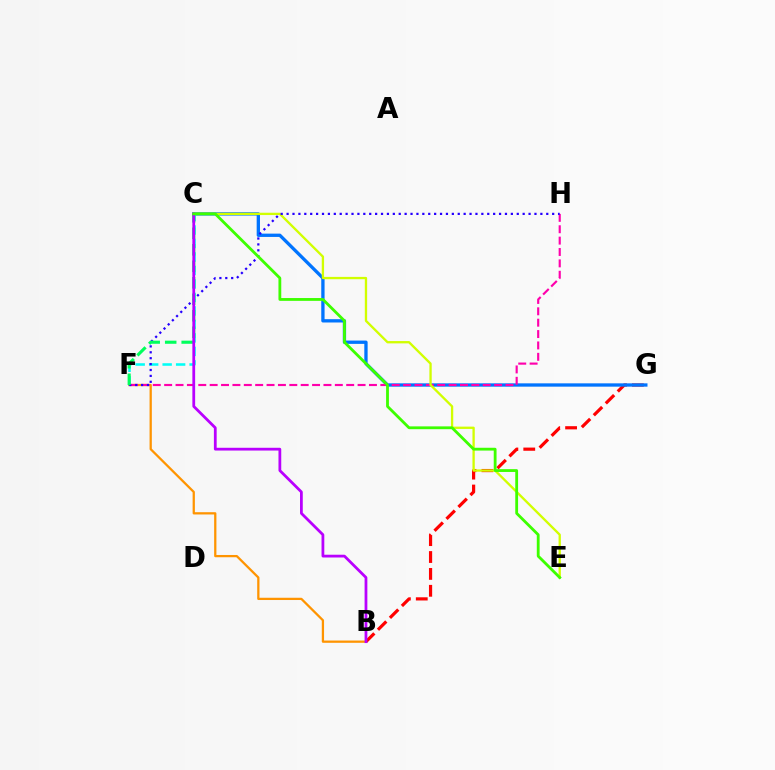{('B', 'G'): [{'color': '#ff0000', 'line_style': 'dashed', 'thickness': 2.29}], ('B', 'F'): [{'color': '#ff9400', 'line_style': 'solid', 'thickness': 1.63}], ('C', 'G'): [{'color': '#0074ff', 'line_style': 'solid', 'thickness': 2.38}], ('F', 'H'): [{'color': '#ff00ac', 'line_style': 'dashed', 'thickness': 1.55}, {'color': '#2500ff', 'line_style': 'dotted', 'thickness': 1.6}], ('C', 'E'): [{'color': '#d1ff00', 'line_style': 'solid', 'thickness': 1.67}, {'color': '#3dff00', 'line_style': 'solid', 'thickness': 2.02}], ('C', 'F'): [{'color': '#00fff6', 'line_style': 'dashed', 'thickness': 1.83}, {'color': '#00ff5c', 'line_style': 'dashed', 'thickness': 2.24}], ('B', 'C'): [{'color': '#b900ff', 'line_style': 'solid', 'thickness': 1.99}]}